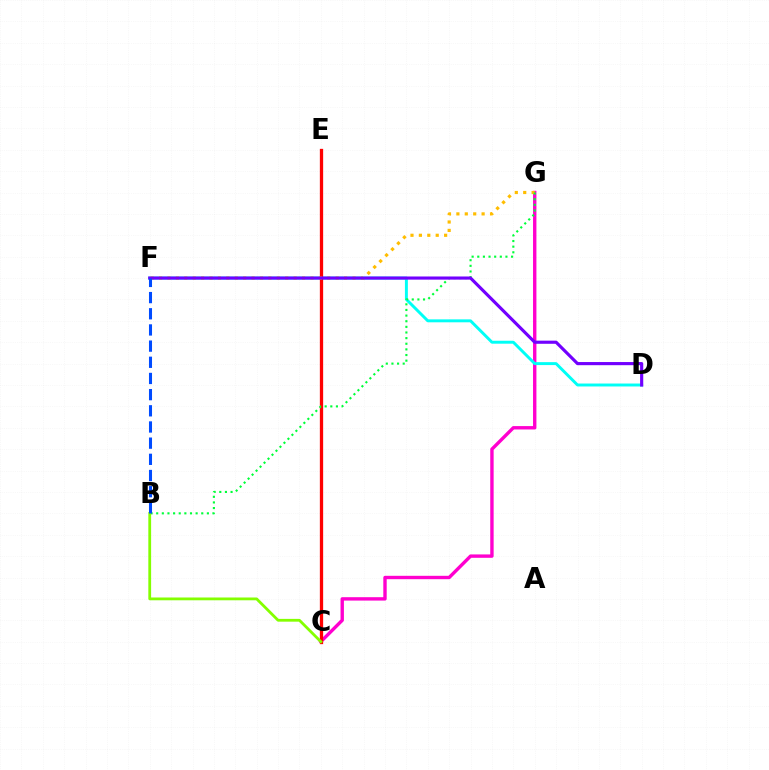{('C', 'G'): [{'color': '#ff00cf', 'line_style': 'solid', 'thickness': 2.44}], ('D', 'F'): [{'color': '#00fff6', 'line_style': 'solid', 'thickness': 2.11}, {'color': '#7200ff', 'line_style': 'solid', 'thickness': 2.26}], ('C', 'E'): [{'color': '#ff0000', 'line_style': 'solid', 'thickness': 2.37}], ('F', 'G'): [{'color': '#ffbd00', 'line_style': 'dotted', 'thickness': 2.29}], ('B', 'G'): [{'color': '#00ff39', 'line_style': 'dotted', 'thickness': 1.53}], ('B', 'C'): [{'color': '#84ff00', 'line_style': 'solid', 'thickness': 2.01}], ('B', 'F'): [{'color': '#004bff', 'line_style': 'dashed', 'thickness': 2.2}]}